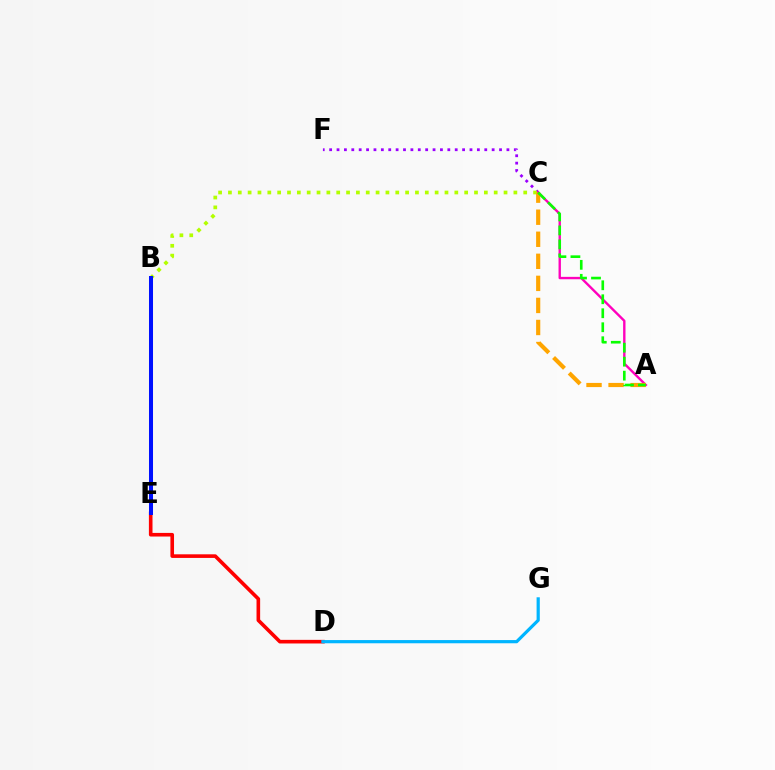{('B', 'E'): [{'color': '#00ff9d', 'line_style': 'solid', 'thickness': 1.61}, {'color': '#0010ff', 'line_style': 'solid', 'thickness': 2.89}], ('C', 'F'): [{'color': '#9b00ff', 'line_style': 'dotted', 'thickness': 2.01}], ('D', 'E'): [{'color': '#ff0000', 'line_style': 'solid', 'thickness': 2.6}], ('D', 'G'): [{'color': '#00b5ff', 'line_style': 'solid', 'thickness': 2.3}], ('A', 'C'): [{'color': '#ff00bd', 'line_style': 'solid', 'thickness': 1.71}, {'color': '#ffa500', 'line_style': 'dashed', 'thickness': 3.0}, {'color': '#08ff00', 'line_style': 'dashed', 'thickness': 1.9}], ('B', 'C'): [{'color': '#b3ff00', 'line_style': 'dotted', 'thickness': 2.67}]}